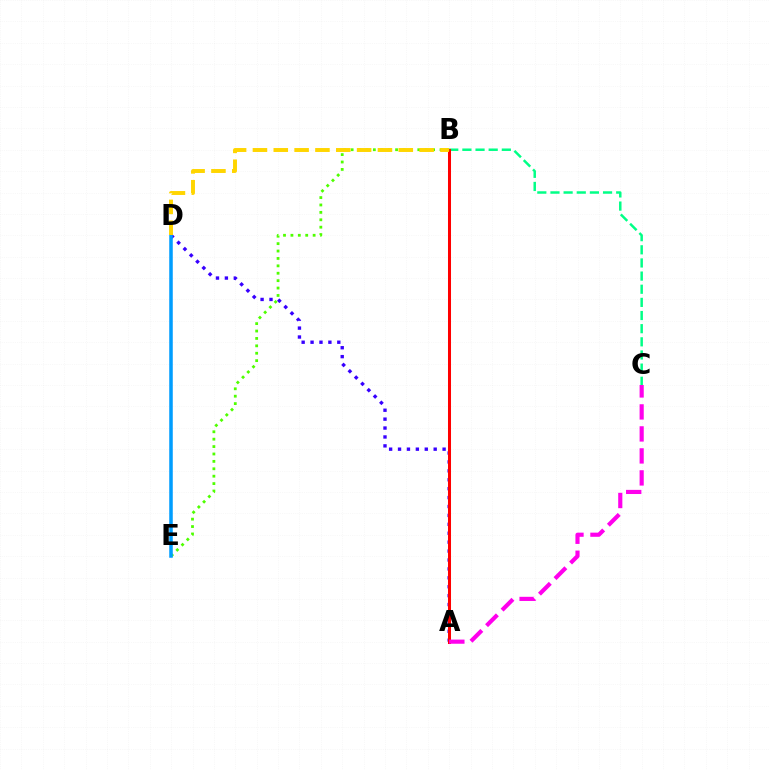{('B', 'C'): [{'color': '#00ff86', 'line_style': 'dashed', 'thickness': 1.79}], ('A', 'D'): [{'color': '#3700ff', 'line_style': 'dotted', 'thickness': 2.42}], ('A', 'B'): [{'color': '#ff0000', 'line_style': 'solid', 'thickness': 2.17}], ('A', 'C'): [{'color': '#ff00ed', 'line_style': 'dashed', 'thickness': 2.99}], ('B', 'E'): [{'color': '#4fff00', 'line_style': 'dotted', 'thickness': 2.01}], ('D', 'E'): [{'color': '#009eff', 'line_style': 'solid', 'thickness': 2.54}], ('B', 'D'): [{'color': '#ffd500', 'line_style': 'dashed', 'thickness': 2.83}]}